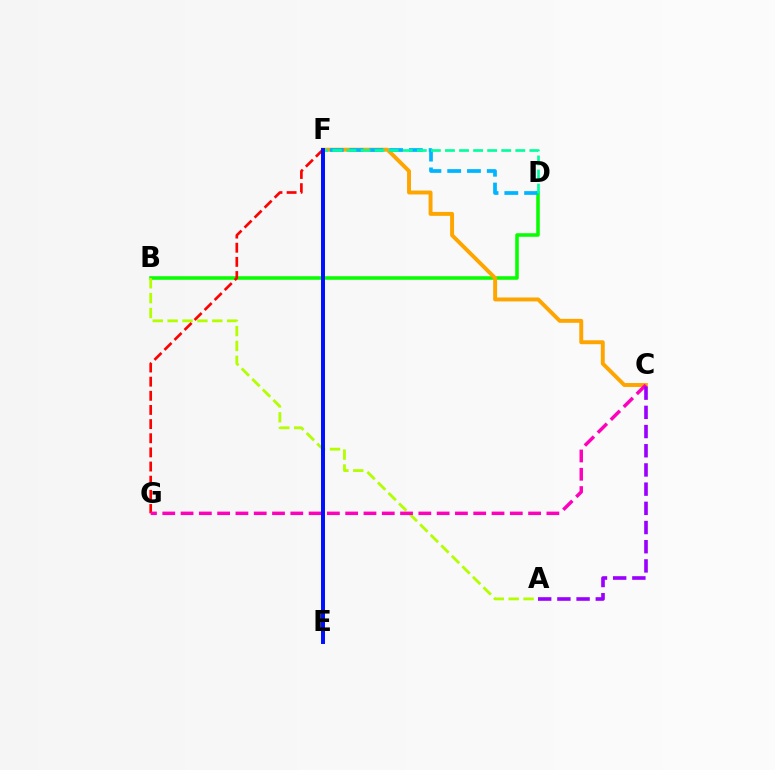{('B', 'D'): [{'color': '#08ff00', 'line_style': 'solid', 'thickness': 2.56}], ('A', 'B'): [{'color': '#b3ff00', 'line_style': 'dashed', 'thickness': 2.02}], ('F', 'G'): [{'color': '#ff0000', 'line_style': 'dashed', 'thickness': 1.92}], ('C', 'F'): [{'color': '#ffa500', 'line_style': 'solid', 'thickness': 2.83}], ('D', 'F'): [{'color': '#00b5ff', 'line_style': 'dashed', 'thickness': 2.69}, {'color': '#00ff9d', 'line_style': 'dashed', 'thickness': 1.91}], ('C', 'G'): [{'color': '#ff00bd', 'line_style': 'dashed', 'thickness': 2.48}], ('E', 'F'): [{'color': '#0010ff', 'line_style': 'solid', 'thickness': 2.86}], ('A', 'C'): [{'color': '#9b00ff', 'line_style': 'dashed', 'thickness': 2.61}]}